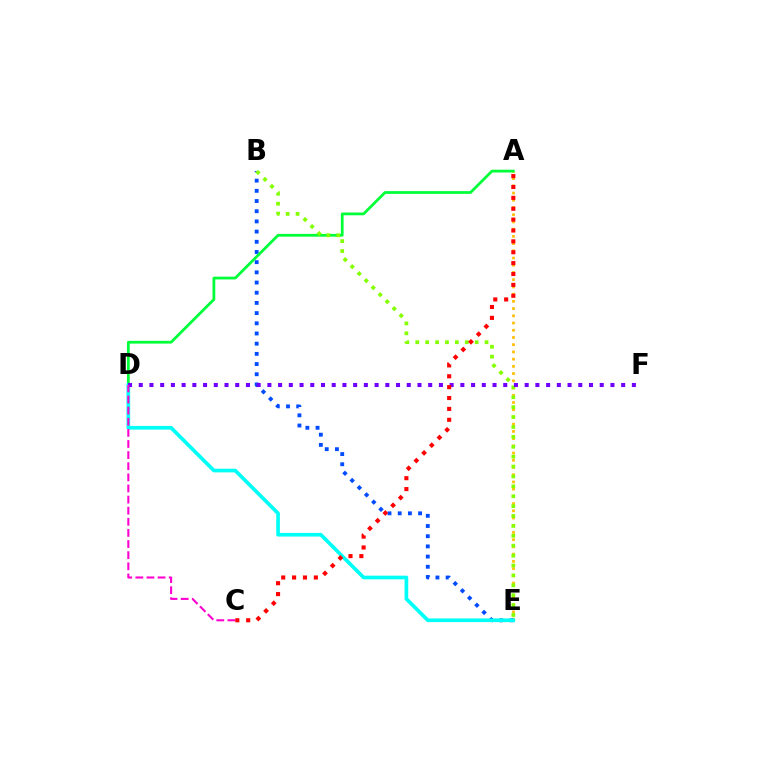{('A', 'E'): [{'color': '#ffbd00', 'line_style': 'dotted', 'thickness': 1.96}], ('B', 'E'): [{'color': '#004bff', 'line_style': 'dotted', 'thickness': 2.77}, {'color': '#84ff00', 'line_style': 'dotted', 'thickness': 2.69}], ('A', 'D'): [{'color': '#00ff39', 'line_style': 'solid', 'thickness': 2.0}], ('D', 'E'): [{'color': '#00fff6', 'line_style': 'solid', 'thickness': 2.64}], ('D', 'F'): [{'color': '#7200ff', 'line_style': 'dotted', 'thickness': 2.91}], ('C', 'D'): [{'color': '#ff00cf', 'line_style': 'dashed', 'thickness': 1.51}], ('A', 'C'): [{'color': '#ff0000', 'line_style': 'dotted', 'thickness': 2.95}]}